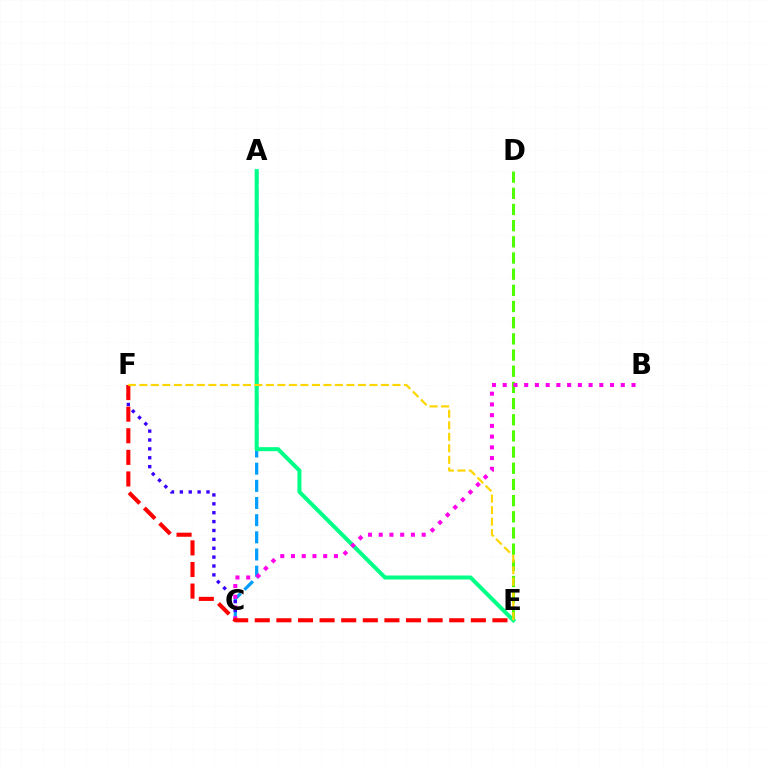{('A', 'C'): [{'color': '#009eff', 'line_style': 'dashed', 'thickness': 2.33}], ('D', 'E'): [{'color': '#4fff00', 'line_style': 'dashed', 'thickness': 2.2}], ('C', 'F'): [{'color': '#3700ff', 'line_style': 'dotted', 'thickness': 2.41}], ('A', 'E'): [{'color': '#00ff86', 'line_style': 'solid', 'thickness': 2.89}], ('B', 'C'): [{'color': '#ff00ed', 'line_style': 'dotted', 'thickness': 2.92}], ('E', 'F'): [{'color': '#ff0000', 'line_style': 'dashed', 'thickness': 2.94}, {'color': '#ffd500', 'line_style': 'dashed', 'thickness': 1.56}]}